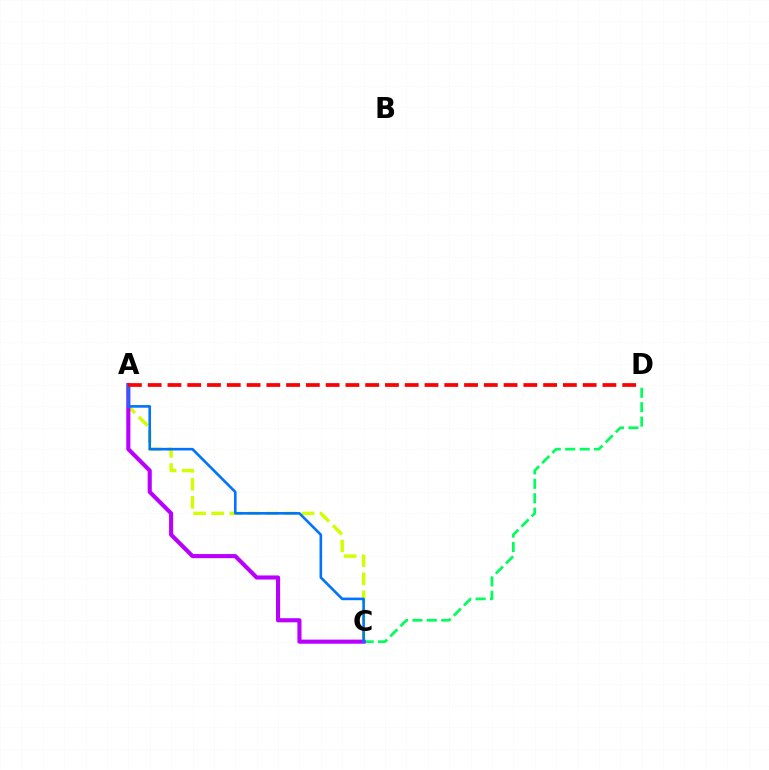{('A', 'C'): [{'color': '#d1ff00', 'line_style': 'dashed', 'thickness': 2.46}, {'color': '#b900ff', 'line_style': 'solid', 'thickness': 2.95}, {'color': '#0074ff', 'line_style': 'solid', 'thickness': 1.89}], ('C', 'D'): [{'color': '#00ff5c', 'line_style': 'dashed', 'thickness': 1.96}], ('A', 'D'): [{'color': '#ff0000', 'line_style': 'dashed', 'thickness': 2.69}]}